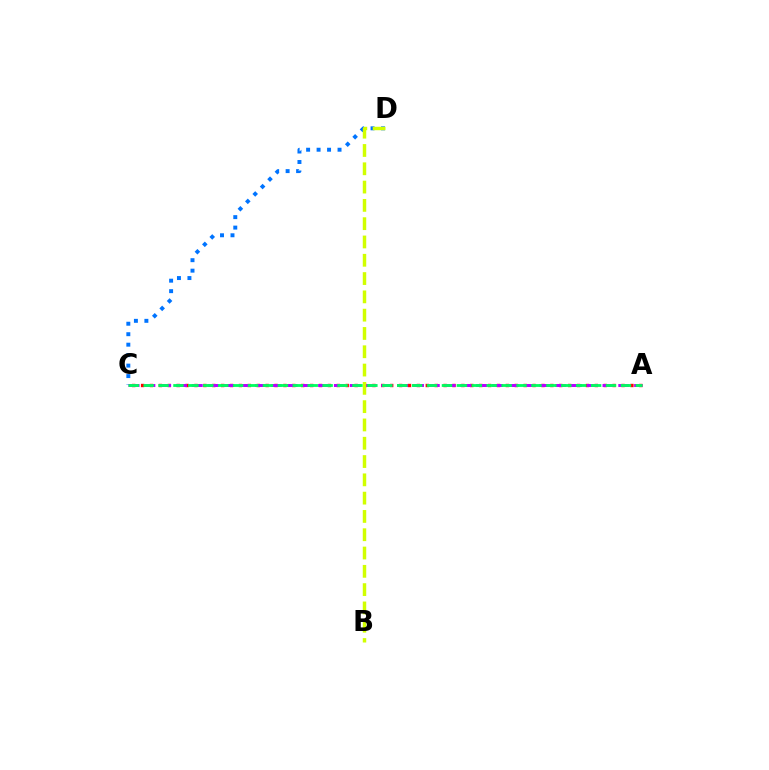{('A', 'C'): [{'color': '#ff0000', 'line_style': 'dotted', 'thickness': 2.42}, {'color': '#b900ff', 'line_style': 'dashed', 'thickness': 2.15}, {'color': '#00ff5c', 'line_style': 'dashed', 'thickness': 2.03}], ('C', 'D'): [{'color': '#0074ff', 'line_style': 'dotted', 'thickness': 2.85}], ('B', 'D'): [{'color': '#d1ff00', 'line_style': 'dashed', 'thickness': 2.49}]}